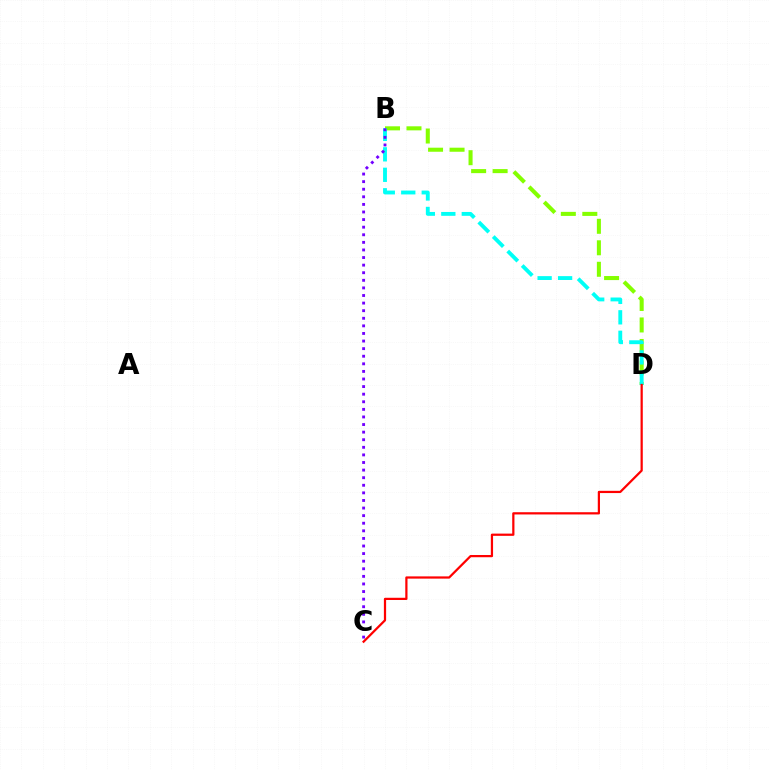{('B', 'D'): [{'color': '#84ff00', 'line_style': 'dashed', 'thickness': 2.92}, {'color': '#00fff6', 'line_style': 'dashed', 'thickness': 2.78}], ('B', 'C'): [{'color': '#7200ff', 'line_style': 'dotted', 'thickness': 2.06}], ('C', 'D'): [{'color': '#ff0000', 'line_style': 'solid', 'thickness': 1.61}]}